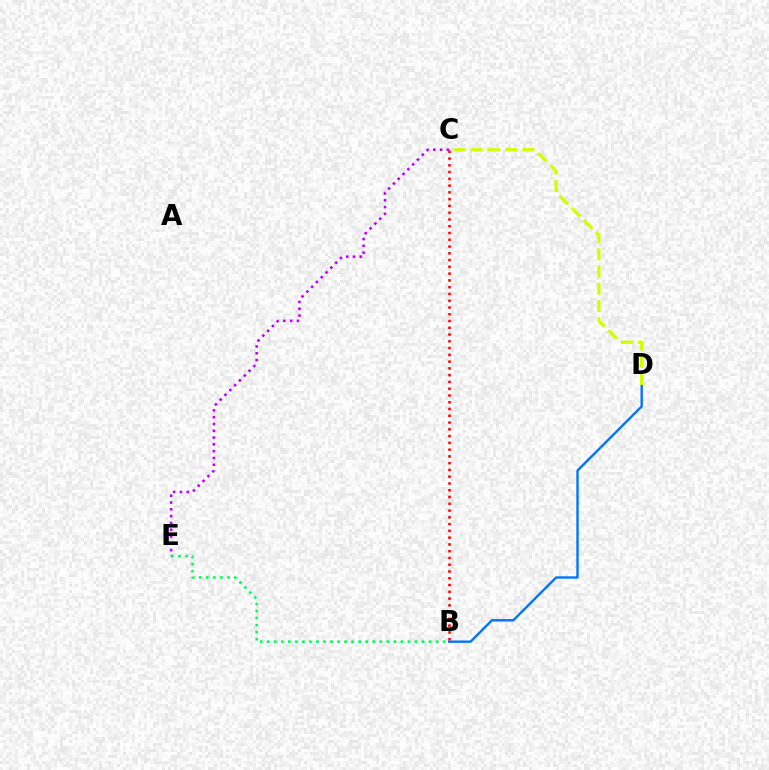{('B', 'E'): [{'color': '#00ff5c', 'line_style': 'dotted', 'thickness': 1.91}], ('B', 'D'): [{'color': '#0074ff', 'line_style': 'solid', 'thickness': 1.71}], ('C', 'E'): [{'color': '#b900ff', 'line_style': 'dotted', 'thickness': 1.85}], ('B', 'C'): [{'color': '#ff0000', 'line_style': 'dotted', 'thickness': 1.84}], ('C', 'D'): [{'color': '#d1ff00', 'line_style': 'dashed', 'thickness': 2.34}]}